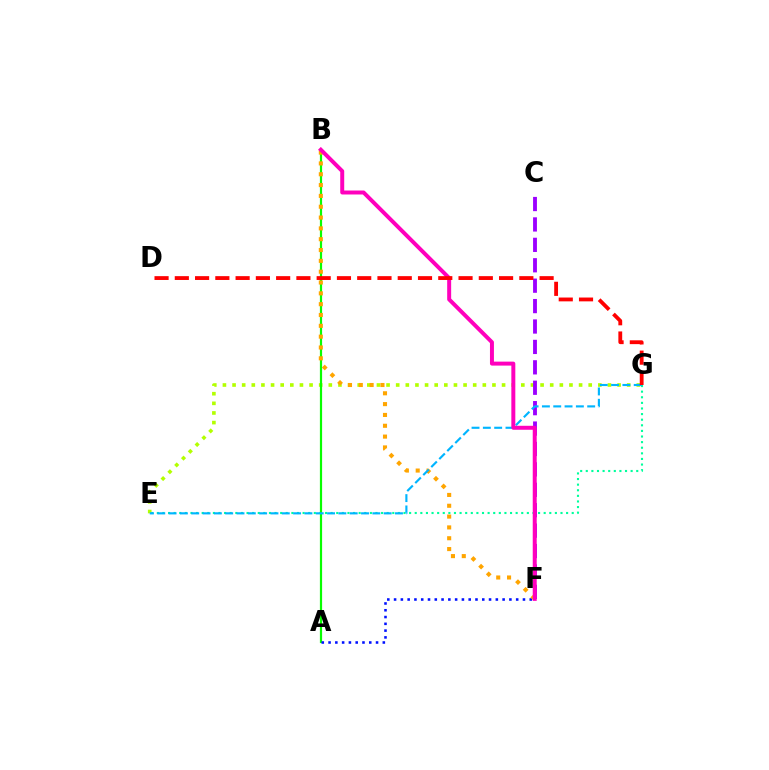{('E', 'G'): [{'color': '#b3ff00', 'line_style': 'dotted', 'thickness': 2.62}, {'color': '#00ff9d', 'line_style': 'dotted', 'thickness': 1.52}, {'color': '#00b5ff', 'line_style': 'dashed', 'thickness': 1.54}], ('A', 'B'): [{'color': '#08ff00', 'line_style': 'solid', 'thickness': 1.58}], ('A', 'F'): [{'color': '#0010ff', 'line_style': 'dotted', 'thickness': 1.84}], ('C', 'F'): [{'color': '#9b00ff', 'line_style': 'dashed', 'thickness': 2.77}], ('B', 'F'): [{'color': '#ffa500', 'line_style': 'dotted', 'thickness': 2.94}, {'color': '#ff00bd', 'line_style': 'solid', 'thickness': 2.86}], ('D', 'G'): [{'color': '#ff0000', 'line_style': 'dashed', 'thickness': 2.75}]}